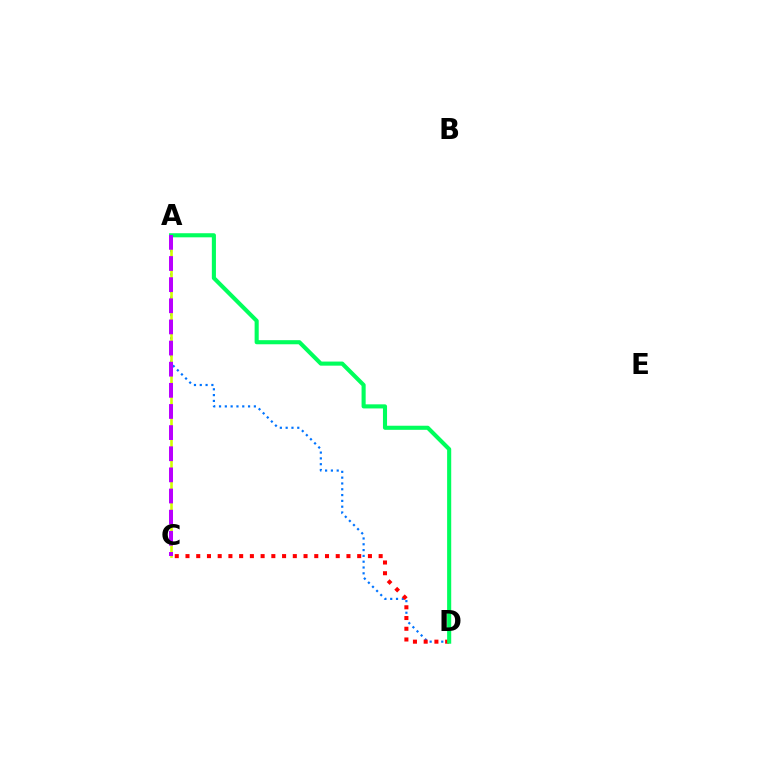{('A', 'D'): [{'color': '#0074ff', 'line_style': 'dotted', 'thickness': 1.58}, {'color': '#00ff5c', 'line_style': 'solid', 'thickness': 2.95}], ('A', 'C'): [{'color': '#d1ff00', 'line_style': 'solid', 'thickness': 1.87}, {'color': '#b900ff', 'line_style': 'dashed', 'thickness': 2.87}], ('C', 'D'): [{'color': '#ff0000', 'line_style': 'dotted', 'thickness': 2.92}]}